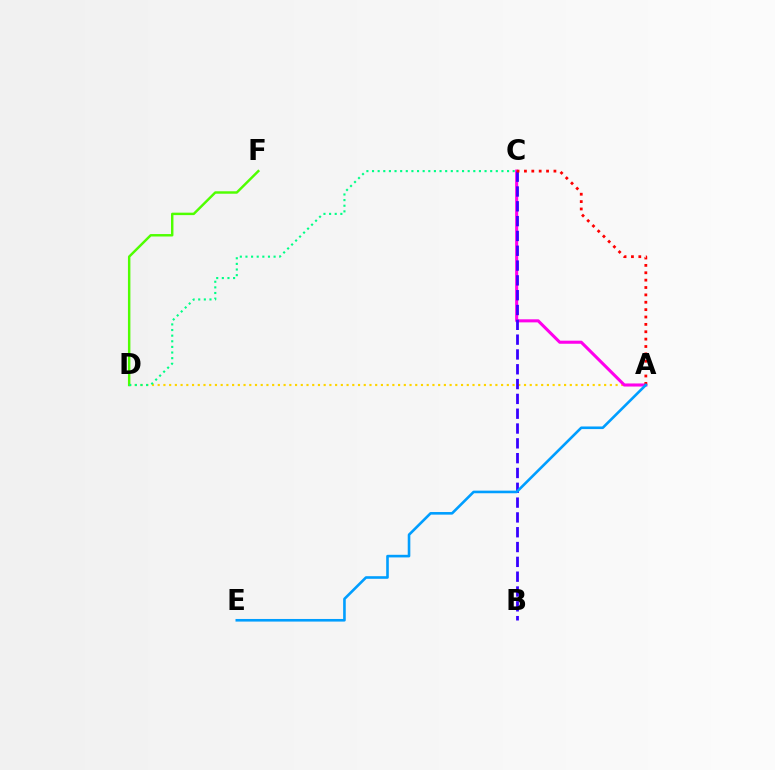{('A', 'D'): [{'color': '#ffd500', 'line_style': 'dotted', 'thickness': 1.56}], ('A', 'C'): [{'color': '#ff00ed', 'line_style': 'solid', 'thickness': 2.21}, {'color': '#ff0000', 'line_style': 'dotted', 'thickness': 2.0}], ('D', 'F'): [{'color': '#4fff00', 'line_style': 'solid', 'thickness': 1.76}], ('B', 'C'): [{'color': '#3700ff', 'line_style': 'dashed', 'thickness': 2.01}], ('C', 'D'): [{'color': '#00ff86', 'line_style': 'dotted', 'thickness': 1.53}], ('A', 'E'): [{'color': '#009eff', 'line_style': 'solid', 'thickness': 1.88}]}